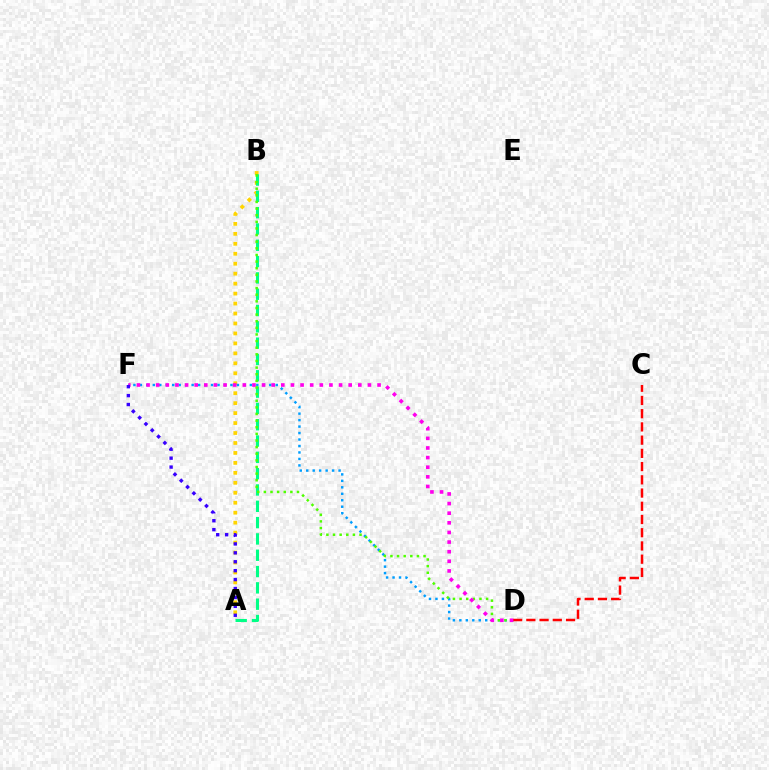{('A', 'B'): [{'color': '#ffd500', 'line_style': 'dotted', 'thickness': 2.71}, {'color': '#00ff86', 'line_style': 'dashed', 'thickness': 2.22}], ('D', 'F'): [{'color': '#009eff', 'line_style': 'dotted', 'thickness': 1.76}, {'color': '#ff00ed', 'line_style': 'dotted', 'thickness': 2.62}], ('B', 'D'): [{'color': '#4fff00', 'line_style': 'dotted', 'thickness': 1.8}], ('C', 'D'): [{'color': '#ff0000', 'line_style': 'dashed', 'thickness': 1.8}], ('A', 'F'): [{'color': '#3700ff', 'line_style': 'dotted', 'thickness': 2.42}]}